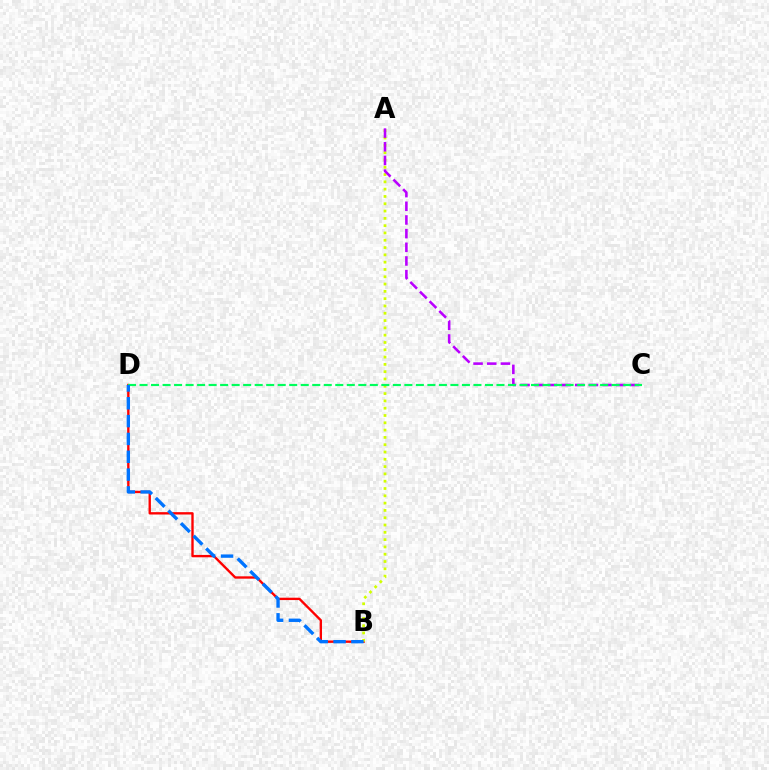{('B', 'D'): [{'color': '#ff0000', 'line_style': 'solid', 'thickness': 1.7}, {'color': '#0074ff', 'line_style': 'dashed', 'thickness': 2.42}], ('A', 'B'): [{'color': '#d1ff00', 'line_style': 'dotted', 'thickness': 1.98}], ('A', 'C'): [{'color': '#b900ff', 'line_style': 'dashed', 'thickness': 1.86}], ('C', 'D'): [{'color': '#00ff5c', 'line_style': 'dashed', 'thickness': 1.56}]}